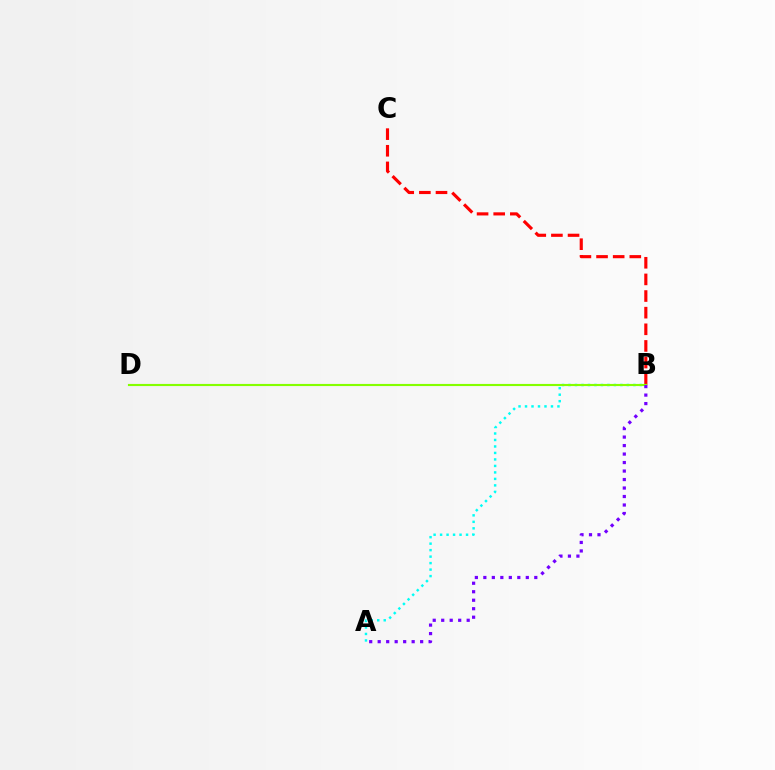{('A', 'B'): [{'color': '#00fff6', 'line_style': 'dotted', 'thickness': 1.76}, {'color': '#7200ff', 'line_style': 'dotted', 'thickness': 2.31}], ('B', 'C'): [{'color': '#ff0000', 'line_style': 'dashed', 'thickness': 2.26}], ('B', 'D'): [{'color': '#84ff00', 'line_style': 'solid', 'thickness': 1.54}]}